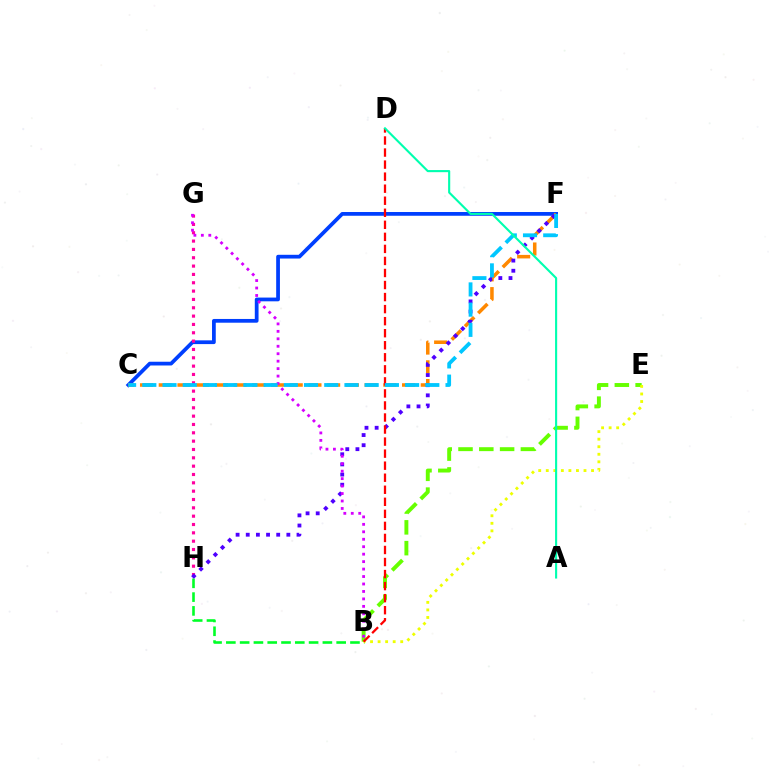{('B', 'H'): [{'color': '#00ff27', 'line_style': 'dashed', 'thickness': 1.87}], ('B', 'E'): [{'color': '#66ff00', 'line_style': 'dashed', 'thickness': 2.83}, {'color': '#eeff00', 'line_style': 'dotted', 'thickness': 2.05}], ('C', 'F'): [{'color': '#003fff', 'line_style': 'solid', 'thickness': 2.7}, {'color': '#ff8800', 'line_style': 'dashed', 'thickness': 2.54}, {'color': '#00c7ff', 'line_style': 'dashed', 'thickness': 2.75}], ('G', 'H'): [{'color': '#ff00a0', 'line_style': 'dotted', 'thickness': 2.26}], ('F', 'H'): [{'color': '#4f00ff', 'line_style': 'dotted', 'thickness': 2.76}], ('B', 'G'): [{'color': '#d600ff', 'line_style': 'dotted', 'thickness': 2.03}], ('B', 'D'): [{'color': '#ff0000', 'line_style': 'dashed', 'thickness': 1.64}], ('A', 'D'): [{'color': '#00ffaf', 'line_style': 'solid', 'thickness': 1.53}]}